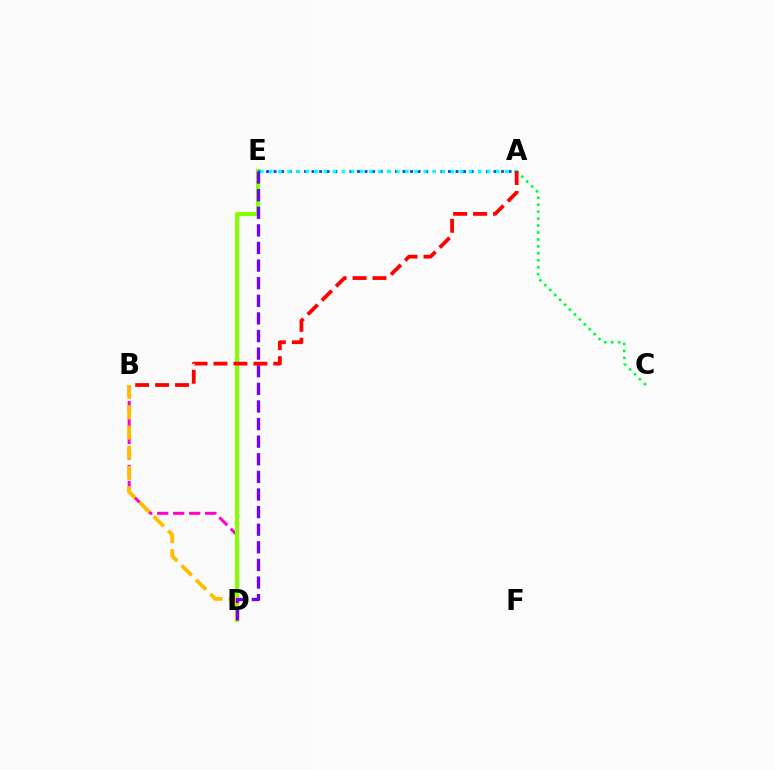{('B', 'D'): [{'color': '#ff00cf', 'line_style': 'dashed', 'thickness': 2.17}, {'color': '#ffbd00', 'line_style': 'dashed', 'thickness': 2.75}], ('D', 'E'): [{'color': '#84ff00', 'line_style': 'solid', 'thickness': 2.96}, {'color': '#7200ff', 'line_style': 'dashed', 'thickness': 2.39}], ('A', 'E'): [{'color': '#004bff', 'line_style': 'dotted', 'thickness': 2.06}, {'color': '#00fff6', 'line_style': 'dotted', 'thickness': 2.46}], ('A', 'C'): [{'color': '#00ff39', 'line_style': 'dotted', 'thickness': 1.89}], ('A', 'B'): [{'color': '#ff0000', 'line_style': 'dashed', 'thickness': 2.71}]}